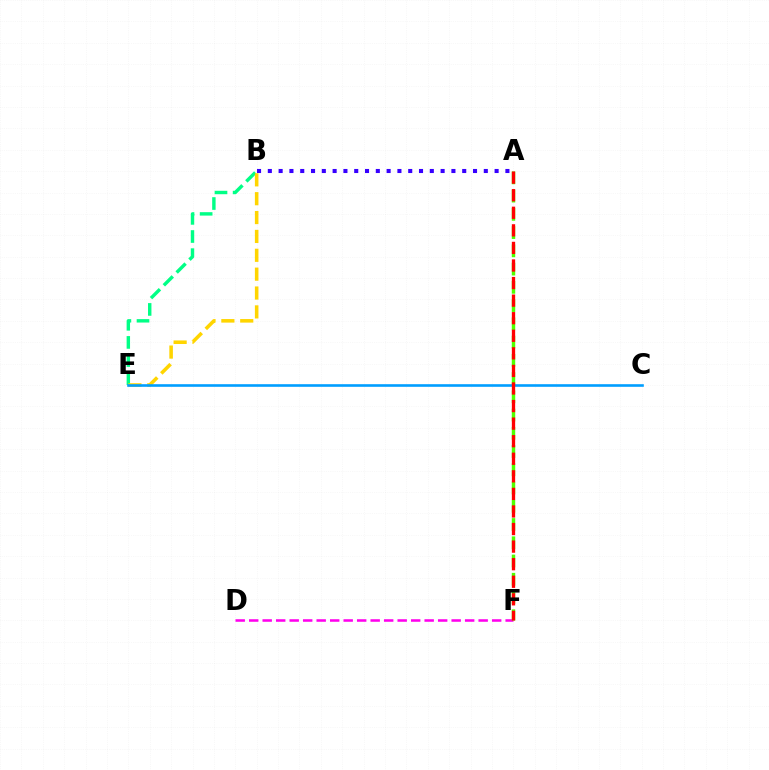{('A', 'B'): [{'color': '#3700ff', 'line_style': 'dotted', 'thickness': 2.93}], ('B', 'E'): [{'color': '#00ff86', 'line_style': 'dashed', 'thickness': 2.46}, {'color': '#ffd500', 'line_style': 'dashed', 'thickness': 2.56}], ('D', 'F'): [{'color': '#ff00ed', 'line_style': 'dashed', 'thickness': 1.83}], ('A', 'F'): [{'color': '#4fff00', 'line_style': 'dashed', 'thickness': 2.48}, {'color': '#ff0000', 'line_style': 'dashed', 'thickness': 2.39}], ('C', 'E'): [{'color': '#009eff', 'line_style': 'solid', 'thickness': 1.88}]}